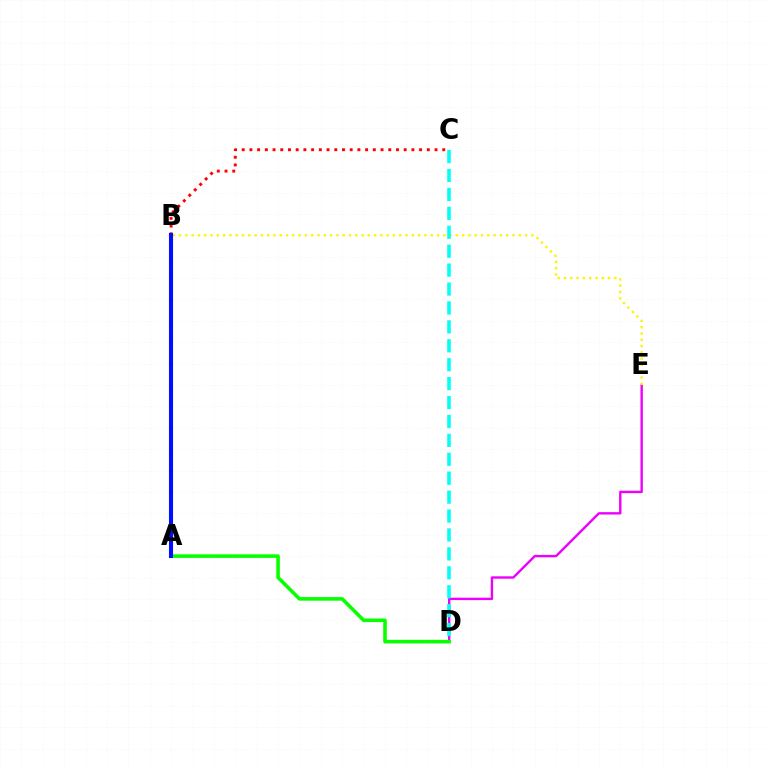{('B', 'C'): [{'color': '#ff0000', 'line_style': 'dotted', 'thickness': 2.1}], ('D', 'E'): [{'color': '#ee00ff', 'line_style': 'solid', 'thickness': 1.72}], ('B', 'E'): [{'color': '#fcf500', 'line_style': 'dotted', 'thickness': 1.71}], ('C', 'D'): [{'color': '#00fff6', 'line_style': 'dashed', 'thickness': 2.57}], ('A', 'D'): [{'color': '#08ff00', 'line_style': 'solid', 'thickness': 2.57}], ('A', 'B'): [{'color': '#0010ff', 'line_style': 'solid', 'thickness': 2.94}]}